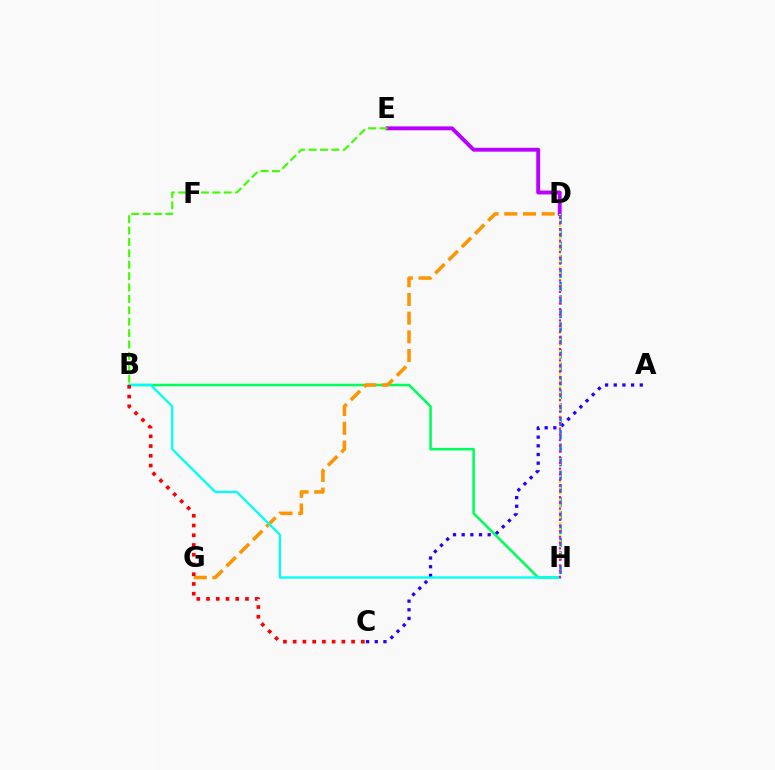{('A', 'C'): [{'color': '#2500ff', 'line_style': 'dotted', 'thickness': 2.36}], ('D', 'E'): [{'color': '#b900ff', 'line_style': 'solid', 'thickness': 2.8}], ('B', 'H'): [{'color': '#00ff5c', 'line_style': 'solid', 'thickness': 1.84}, {'color': '#00fff6', 'line_style': 'solid', 'thickness': 1.65}], ('B', 'E'): [{'color': '#3dff00', 'line_style': 'dashed', 'thickness': 1.55}], ('D', 'H'): [{'color': '#0074ff', 'line_style': 'dashed', 'thickness': 1.83}, {'color': '#d1ff00', 'line_style': 'dotted', 'thickness': 1.62}, {'color': '#ff00ac', 'line_style': 'dotted', 'thickness': 1.55}], ('D', 'G'): [{'color': '#ff9400', 'line_style': 'dashed', 'thickness': 2.54}], ('B', 'C'): [{'color': '#ff0000', 'line_style': 'dotted', 'thickness': 2.65}]}